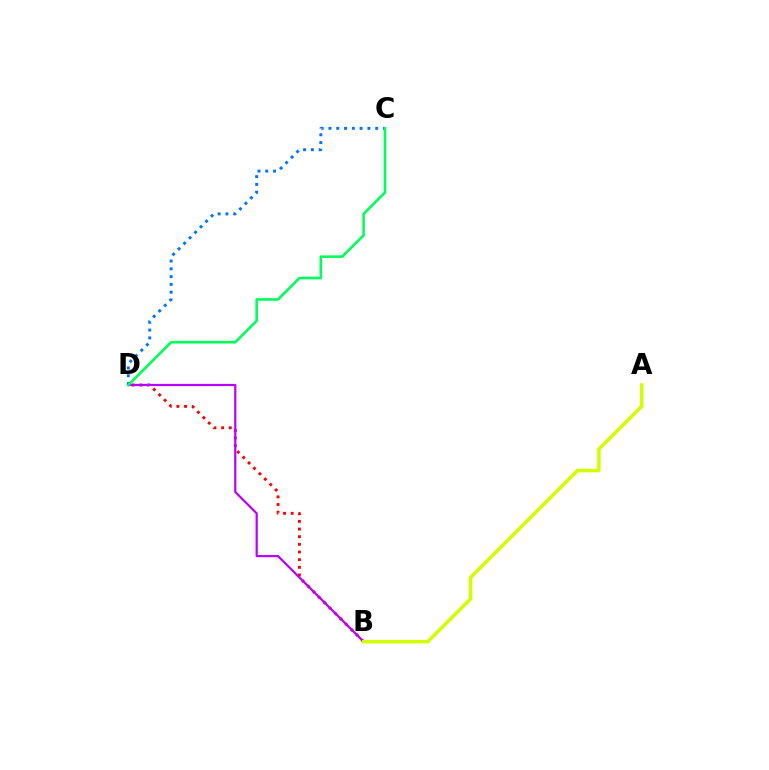{('C', 'D'): [{'color': '#0074ff', 'line_style': 'dotted', 'thickness': 2.12}, {'color': '#00ff5c', 'line_style': 'solid', 'thickness': 1.89}], ('B', 'D'): [{'color': '#ff0000', 'line_style': 'dotted', 'thickness': 2.08}, {'color': '#b900ff', 'line_style': 'solid', 'thickness': 1.59}], ('A', 'B'): [{'color': '#d1ff00', 'line_style': 'solid', 'thickness': 2.53}]}